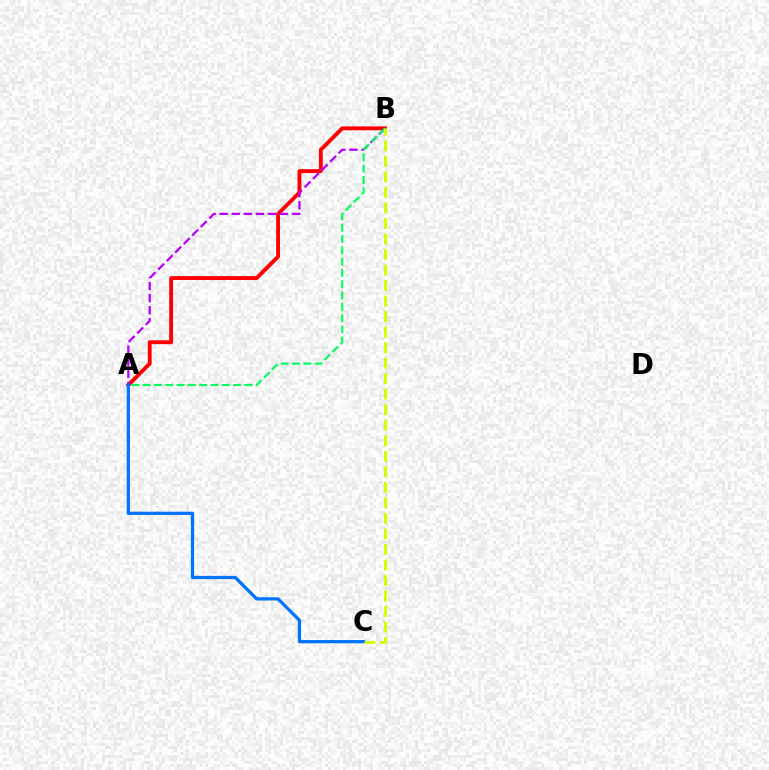{('A', 'B'): [{'color': '#ff0000', 'line_style': 'solid', 'thickness': 2.78}, {'color': '#b900ff', 'line_style': 'dashed', 'thickness': 1.64}, {'color': '#00ff5c', 'line_style': 'dashed', 'thickness': 1.54}], ('A', 'C'): [{'color': '#0074ff', 'line_style': 'solid', 'thickness': 2.34}], ('B', 'C'): [{'color': '#d1ff00', 'line_style': 'dashed', 'thickness': 2.11}]}